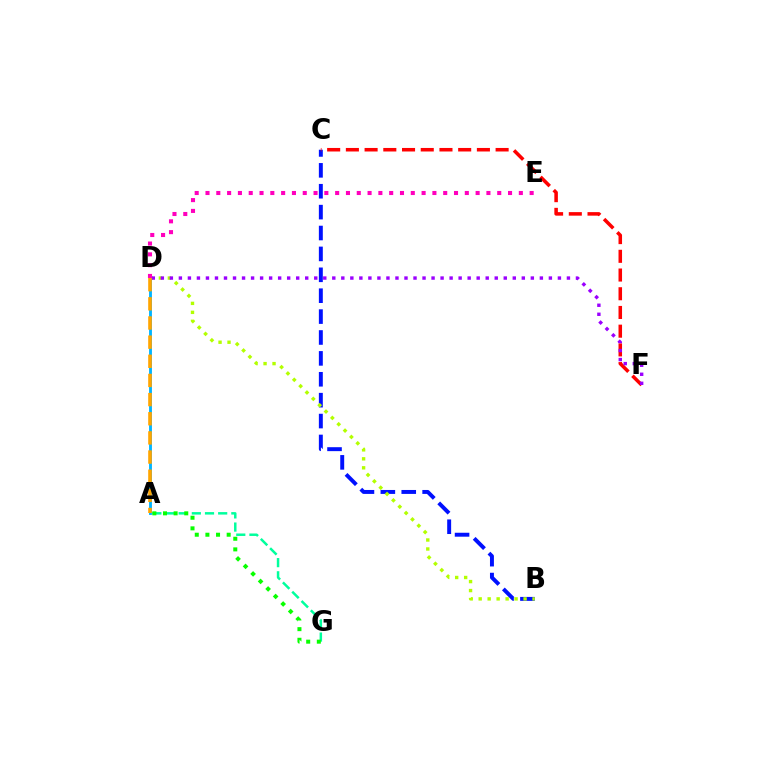{('B', 'C'): [{'color': '#0010ff', 'line_style': 'dashed', 'thickness': 2.84}], ('B', 'D'): [{'color': '#b3ff00', 'line_style': 'dotted', 'thickness': 2.44}], ('A', 'G'): [{'color': '#00ff9d', 'line_style': 'dashed', 'thickness': 1.79}, {'color': '#08ff00', 'line_style': 'dotted', 'thickness': 2.89}], ('C', 'F'): [{'color': '#ff0000', 'line_style': 'dashed', 'thickness': 2.54}], ('A', 'D'): [{'color': '#00b5ff', 'line_style': 'solid', 'thickness': 2.06}, {'color': '#ffa500', 'line_style': 'dashed', 'thickness': 2.6}], ('D', 'F'): [{'color': '#9b00ff', 'line_style': 'dotted', 'thickness': 2.45}], ('D', 'E'): [{'color': '#ff00bd', 'line_style': 'dotted', 'thickness': 2.94}]}